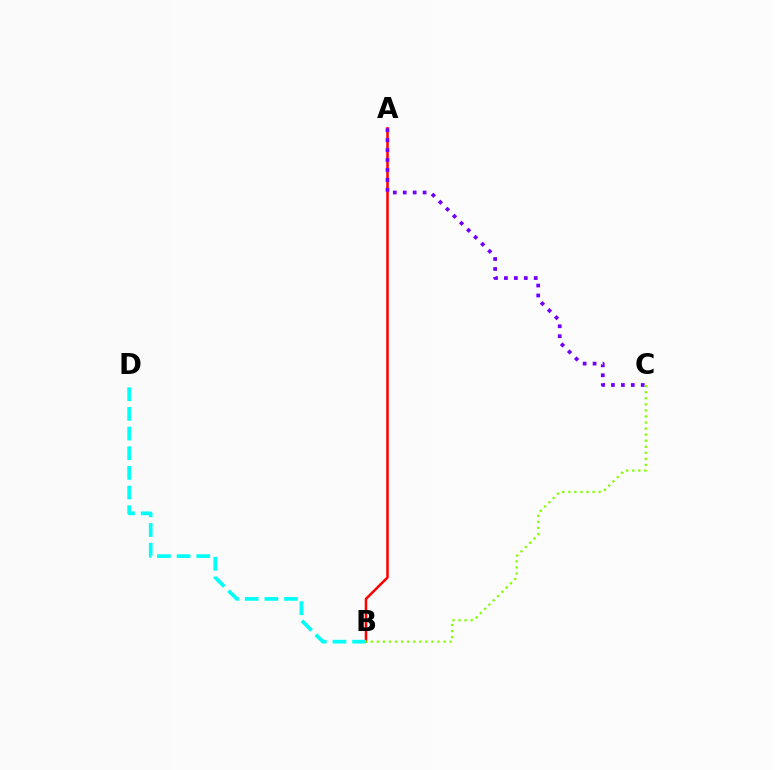{('A', 'B'): [{'color': '#ff0000', 'line_style': 'solid', 'thickness': 1.82}], ('A', 'C'): [{'color': '#7200ff', 'line_style': 'dotted', 'thickness': 2.7}], ('B', 'D'): [{'color': '#00fff6', 'line_style': 'dashed', 'thickness': 2.67}], ('B', 'C'): [{'color': '#84ff00', 'line_style': 'dotted', 'thickness': 1.65}]}